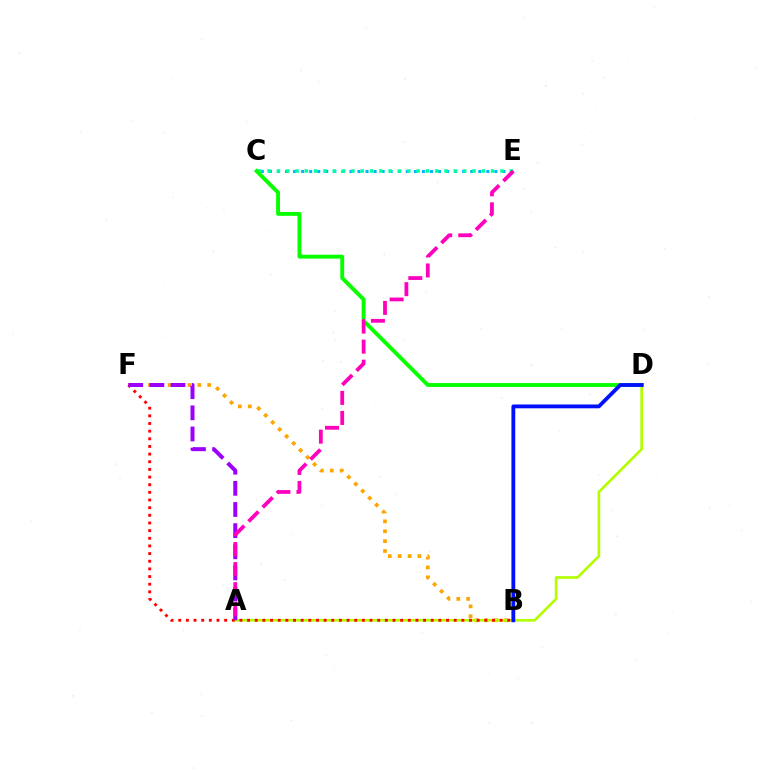{('B', 'F'): [{'color': '#ffa500', 'line_style': 'dotted', 'thickness': 2.68}, {'color': '#ff0000', 'line_style': 'dotted', 'thickness': 2.08}], ('A', 'D'): [{'color': '#b3ff00', 'line_style': 'solid', 'thickness': 1.91}], ('C', 'E'): [{'color': '#00b5ff', 'line_style': 'dotted', 'thickness': 2.19}, {'color': '#00ff9d', 'line_style': 'dotted', 'thickness': 2.53}], ('C', 'D'): [{'color': '#08ff00', 'line_style': 'solid', 'thickness': 2.81}], ('B', 'D'): [{'color': '#0010ff', 'line_style': 'solid', 'thickness': 2.75}], ('A', 'F'): [{'color': '#9b00ff', 'line_style': 'dashed', 'thickness': 2.87}], ('A', 'E'): [{'color': '#ff00bd', 'line_style': 'dashed', 'thickness': 2.72}]}